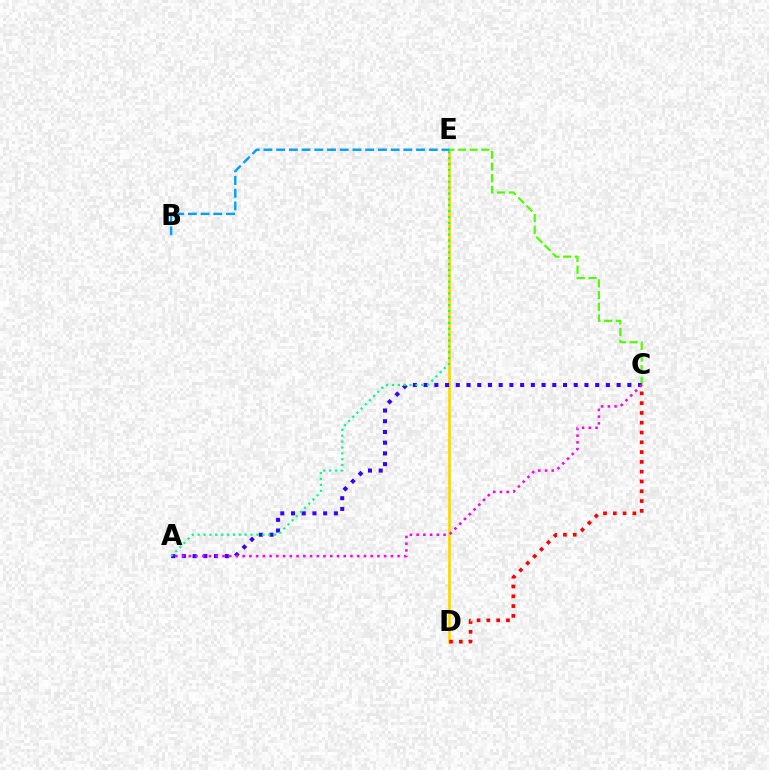{('D', 'E'): [{'color': '#ffd500', 'line_style': 'solid', 'thickness': 1.88}], ('C', 'D'): [{'color': '#ff0000', 'line_style': 'dotted', 'thickness': 2.66}], ('C', 'E'): [{'color': '#4fff00', 'line_style': 'dashed', 'thickness': 1.59}], ('A', 'C'): [{'color': '#3700ff', 'line_style': 'dotted', 'thickness': 2.91}, {'color': '#ff00ed', 'line_style': 'dotted', 'thickness': 1.83}], ('B', 'E'): [{'color': '#009eff', 'line_style': 'dashed', 'thickness': 1.73}], ('A', 'E'): [{'color': '#00ff86', 'line_style': 'dotted', 'thickness': 1.6}]}